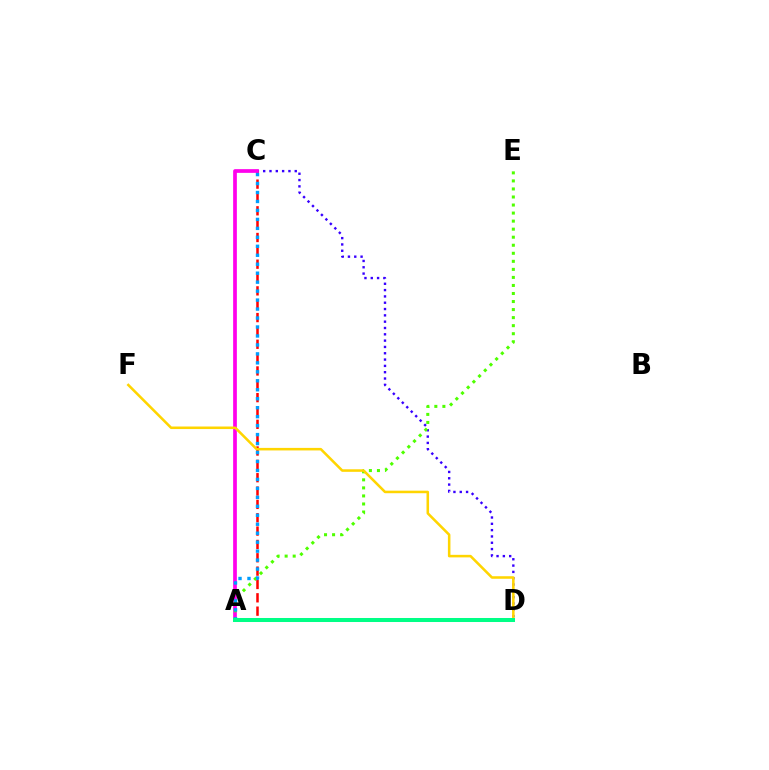{('C', 'D'): [{'color': '#3700ff', 'line_style': 'dotted', 'thickness': 1.72}], ('A', 'C'): [{'color': '#ff0000', 'line_style': 'dashed', 'thickness': 1.81}, {'color': '#ff00ed', 'line_style': 'solid', 'thickness': 2.67}, {'color': '#009eff', 'line_style': 'dotted', 'thickness': 2.44}], ('A', 'E'): [{'color': '#4fff00', 'line_style': 'dotted', 'thickness': 2.18}], ('D', 'F'): [{'color': '#ffd500', 'line_style': 'solid', 'thickness': 1.83}], ('A', 'D'): [{'color': '#00ff86', 'line_style': 'solid', 'thickness': 2.89}]}